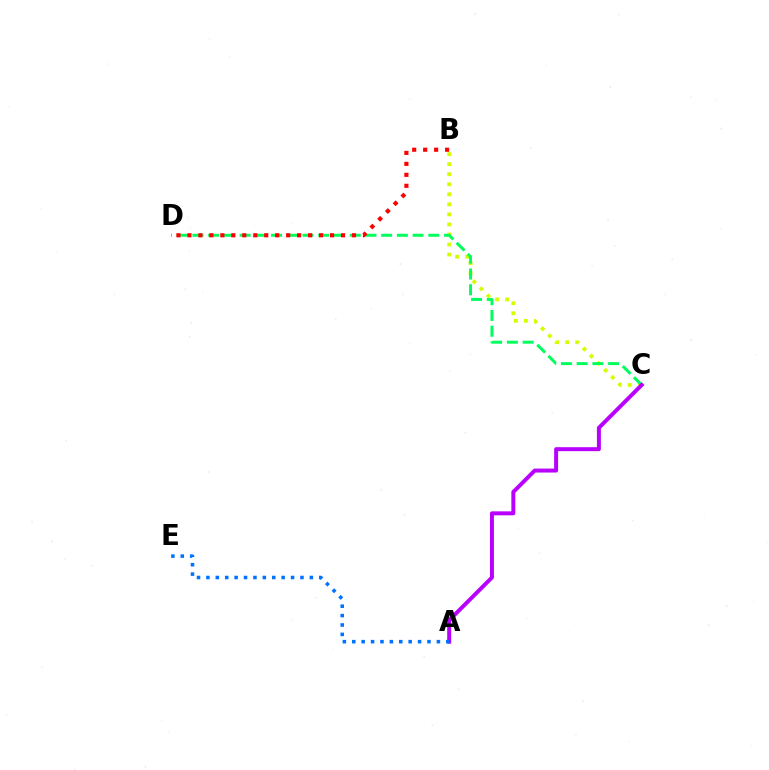{('B', 'C'): [{'color': '#d1ff00', 'line_style': 'dotted', 'thickness': 2.73}], ('C', 'D'): [{'color': '#00ff5c', 'line_style': 'dashed', 'thickness': 2.14}], ('B', 'D'): [{'color': '#ff0000', 'line_style': 'dotted', 'thickness': 2.98}], ('A', 'C'): [{'color': '#b900ff', 'line_style': 'solid', 'thickness': 2.85}], ('A', 'E'): [{'color': '#0074ff', 'line_style': 'dotted', 'thickness': 2.55}]}